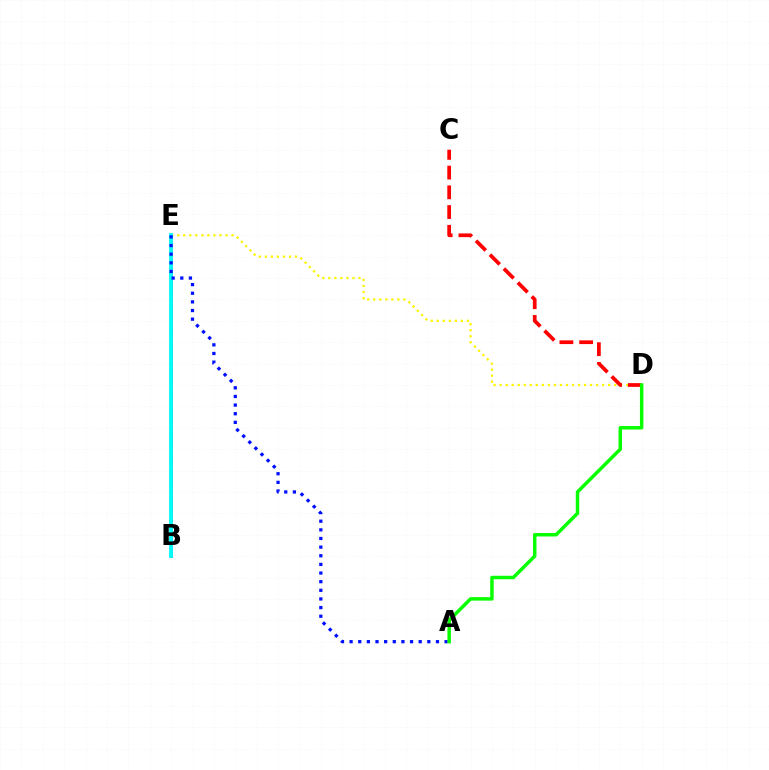{('D', 'E'): [{'color': '#fcf500', 'line_style': 'dotted', 'thickness': 1.64}], ('B', 'E'): [{'color': '#ee00ff', 'line_style': 'solid', 'thickness': 2.13}, {'color': '#00fff6', 'line_style': 'solid', 'thickness': 2.77}], ('C', 'D'): [{'color': '#ff0000', 'line_style': 'dashed', 'thickness': 2.68}], ('A', 'E'): [{'color': '#0010ff', 'line_style': 'dotted', 'thickness': 2.35}], ('A', 'D'): [{'color': '#08ff00', 'line_style': 'solid', 'thickness': 2.49}]}